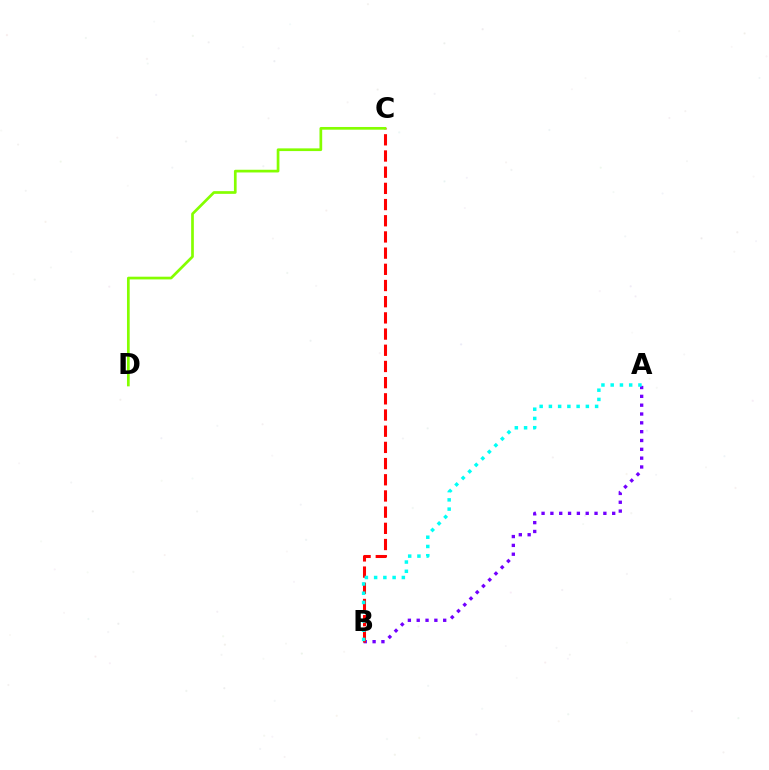{('A', 'B'): [{'color': '#7200ff', 'line_style': 'dotted', 'thickness': 2.4}, {'color': '#00fff6', 'line_style': 'dotted', 'thickness': 2.51}], ('B', 'C'): [{'color': '#ff0000', 'line_style': 'dashed', 'thickness': 2.2}], ('C', 'D'): [{'color': '#84ff00', 'line_style': 'solid', 'thickness': 1.95}]}